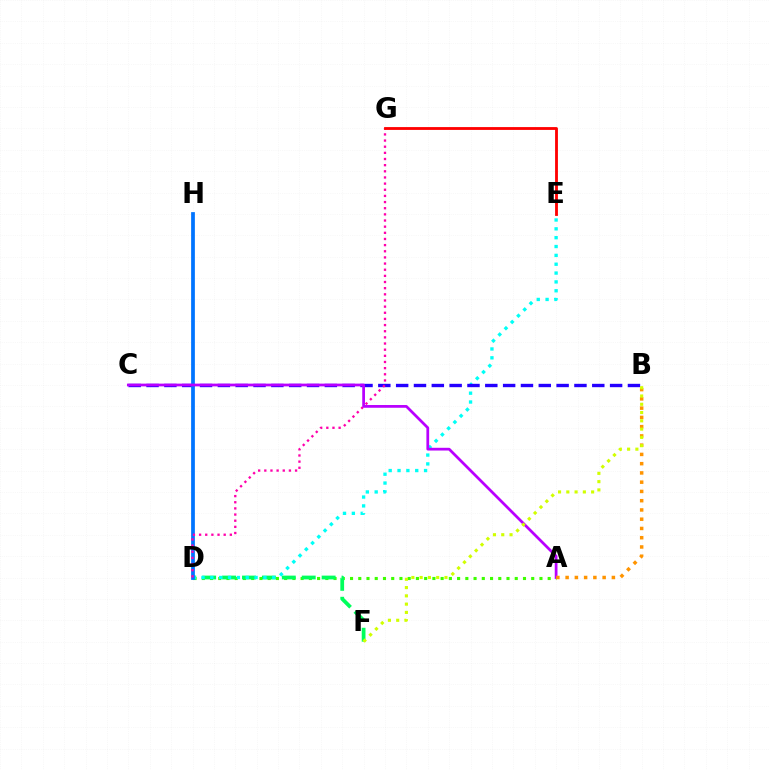{('A', 'D'): [{'color': '#3dff00', 'line_style': 'dotted', 'thickness': 2.24}], ('D', 'F'): [{'color': '#00ff5c', 'line_style': 'dashed', 'thickness': 2.71}], ('D', 'E'): [{'color': '#00fff6', 'line_style': 'dotted', 'thickness': 2.4}], ('B', 'C'): [{'color': '#2500ff', 'line_style': 'dashed', 'thickness': 2.42}], ('D', 'H'): [{'color': '#0074ff', 'line_style': 'solid', 'thickness': 2.69}], ('D', 'G'): [{'color': '#ff00ac', 'line_style': 'dotted', 'thickness': 1.67}], ('A', 'C'): [{'color': '#b900ff', 'line_style': 'solid', 'thickness': 1.98}], ('A', 'B'): [{'color': '#ff9400', 'line_style': 'dotted', 'thickness': 2.51}], ('B', 'F'): [{'color': '#d1ff00', 'line_style': 'dotted', 'thickness': 2.25}], ('E', 'G'): [{'color': '#ff0000', 'line_style': 'solid', 'thickness': 2.04}]}